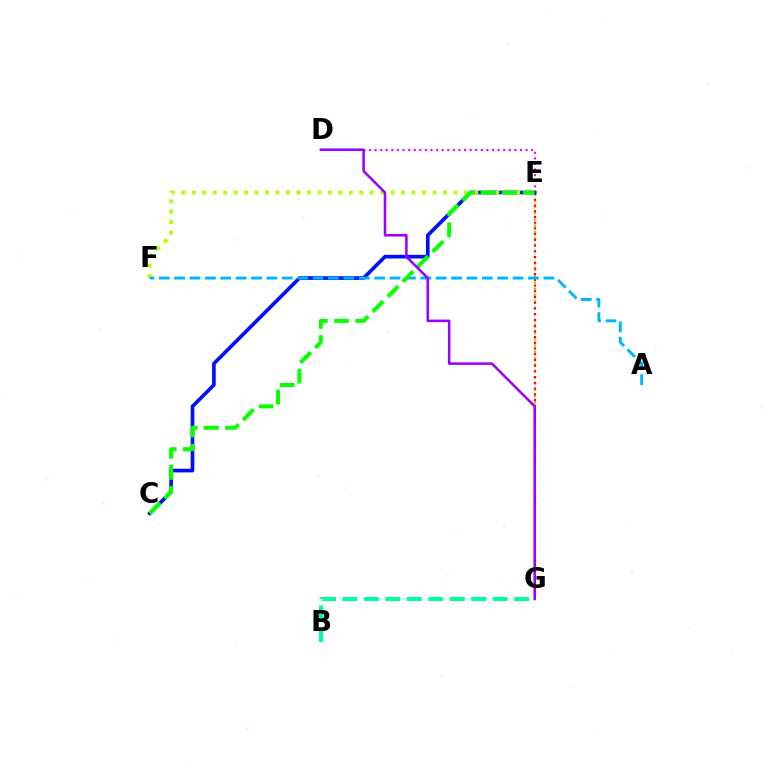{('E', 'G'): [{'color': '#ffa500', 'line_style': 'dotted', 'thickness': 1.71}, {'color': '#ff0000', 'line_style': 'dotted', 'thickness': 1.55}], ('D', 'E'): [{'color': '#ff00bd', 'line_style': 'dotted', 'thickness': 1.52}], ('C', 'E'): [{'color': '#0010ff', 'line_style': 'solid', 'thickness': 2.63}, {'color': '#08ff00', 'line_style': 'dashed', 'thickness': 2.88}], ('E', 'F'): [{'color': '#b3ff00', 'line_style': 'dotted', 'thickness': 2.84}], ('B', 'G'): [{'color': '#00ff9d', 'line_style': 'dashed', 'thickness': 2.92}], ('A', 'F'): [{'color': '#00b5ff', 'line_style': 'dashed', 'thickness': 2.09}], ('D', 'G'): [{'color': '#9b00ff', 'line_style': 'solid', 'thickness': 1.83}]}